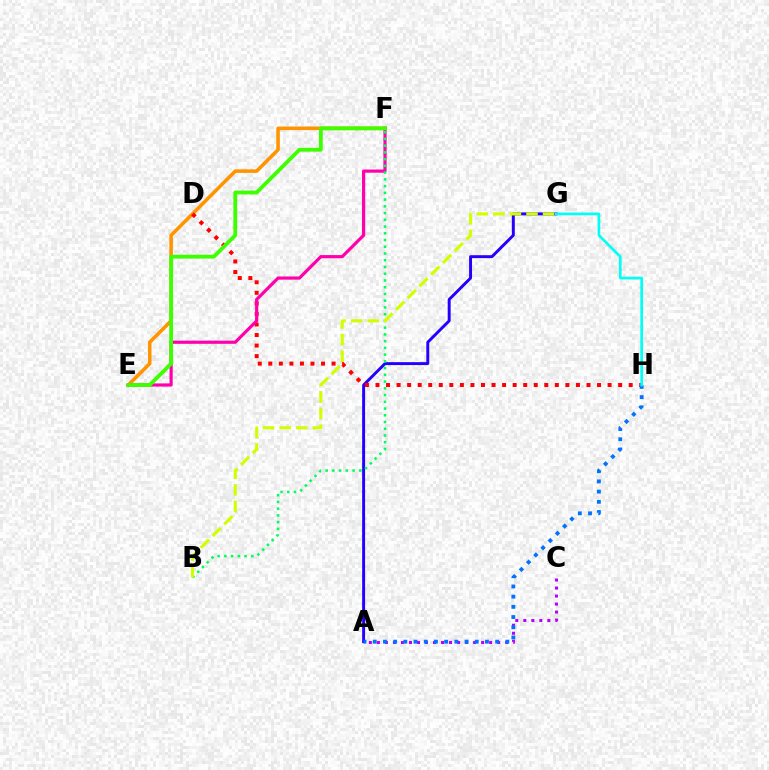{('E', 'F'): [{'color': '#ff9400', 'line_style': 'solid', 'thickness': 2.56}, {'color': '#ff00ac', 'line_style': 'solid', 'thickness': 2.3}, {'color': '#3dff00', 'line_style': 'solid', 'thickness': 2.74}], ('A', 'G'): [{'color': '#2500ff', 'line_style': 'solid', 'thickness': 2.12}], ('D', 'H'): [{'color': '#ff0000', 'line_style': 'dotted', 'thickness': 2.87}], ('A', 'C'): [{'color': '#b900ff', 'line_style': 'dotted', 'thickness': 2.18}], ('B', 'F'): [{'color': '#00ff5c', 'line_style': 'dotted', 'thickness': 1.83}], ('A', 'H'): [{'color': '#0074ff', 'line_style': 'dotted', 'thickness': 2.77}], ('B', 'G'): [{'color': '#d1ff00', 'line_style': 'dashed', 'thickness': 2.25}], ('G', 'H'): [{'color': '#00fff6', 'line_style': 'solid', 'thickness': 1.93}]}